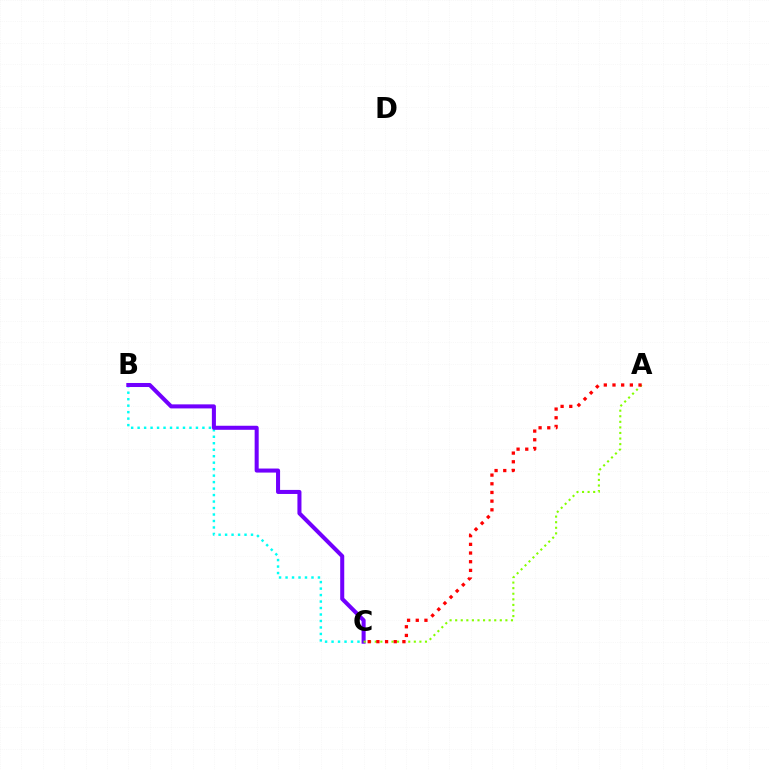{('B', 'C'): [{'color': '#00fff6', 'line_style': 'dotted', 'thickness': 1.76}, {'color': '#7200ff', 'line_style': 'solid', 'thickness': 2.91}], ('A', 'C'): [{'color': '#84ff00', 'line_style': 'dotted', 'thickness': 1.52}, {'color': '#ff0000', 'line_style': 'dotted', 'thickness': 2.36}]}